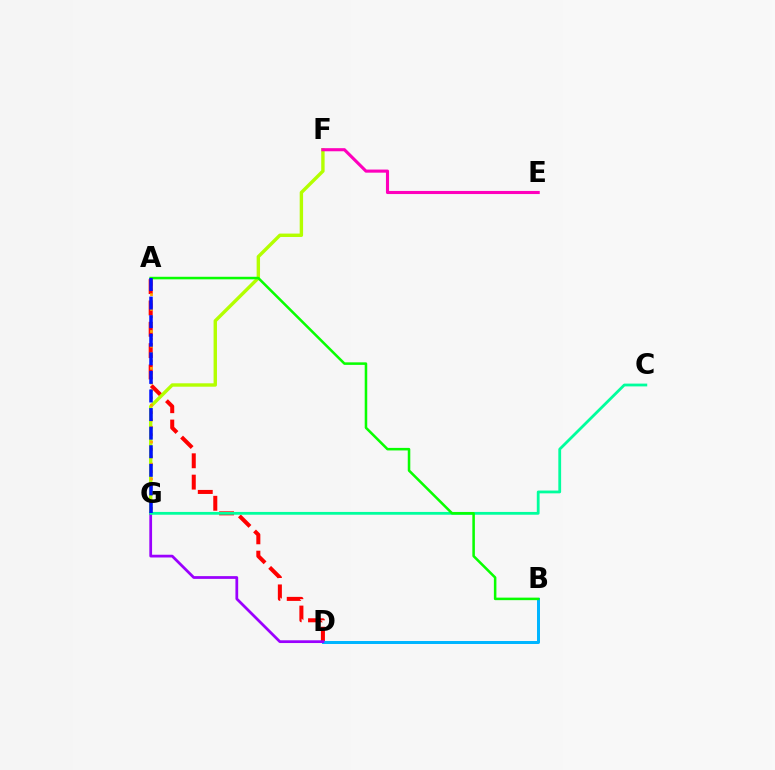{('A', 'D'): [{'color': '#ff0000', 'line_style': 'dashed', 'thickness': 2.9}], ('F', 'G'): [{'color': '#b3ff00', 'line_style': 'solid', 'thickness': 2.45}], ('B', 'D'): [{'color': '#00b5ff', 'line_style': 'solid', 'thickness': 2.16}], ('D', 'G'): [{'color': '#9b00ff', 'line_style': 'solid', 'thickness': 1.98}], ('C', 'G'): [{'color': '#00ff9d', 'line_style': 'solid', 'thickness': 2.01}], ('A', 'G'): [{'color': '#ffa500', 'line_style': 'dotted', 'thickness': 2.0}, {'color': '#0010ff', 'line_style': 'dashed', 'thickness': 2.52}], ('A', 'B'): [{'color': '#08ff00', 'line_style': 'solid', 'thickness': 1.83}], ('E', 'F'): [{'color': '#ff00bd', 'line_style': 'solid', 'thickness': 2.23}]}